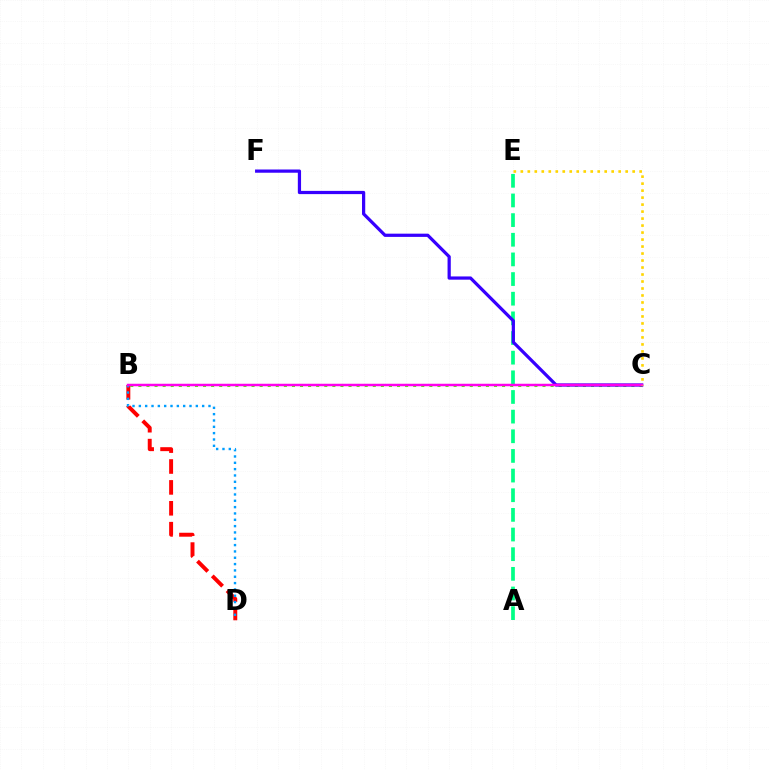{('B', 'C'): [{'color': '#4fff00', 'line_style': 'dotted', 'thickness': 2.2}, {'color': '#ff00ed', 'line_style': 'solid', 'thickness': 1.79}], ('A', 'E'): [{'color': '#00ff86', 'line_style': 'dashed', 'thickness': 2.67}], ('C', 'F'): [{'color': '#3700ff', 'line_style': 'solid', 'thickness': 2.32}], ('B', 'D'): [{'color': '#ff0000', 'line_style': 'dashed', 'thickness': 2.84}, {'color': '#009eff', 'line_style': 'dotted', 'thickness': 1.72}], ('C', 'E'): [{'color': '#ffd500', 'line_style': 'dotted', 'thickness': 1.9}]}